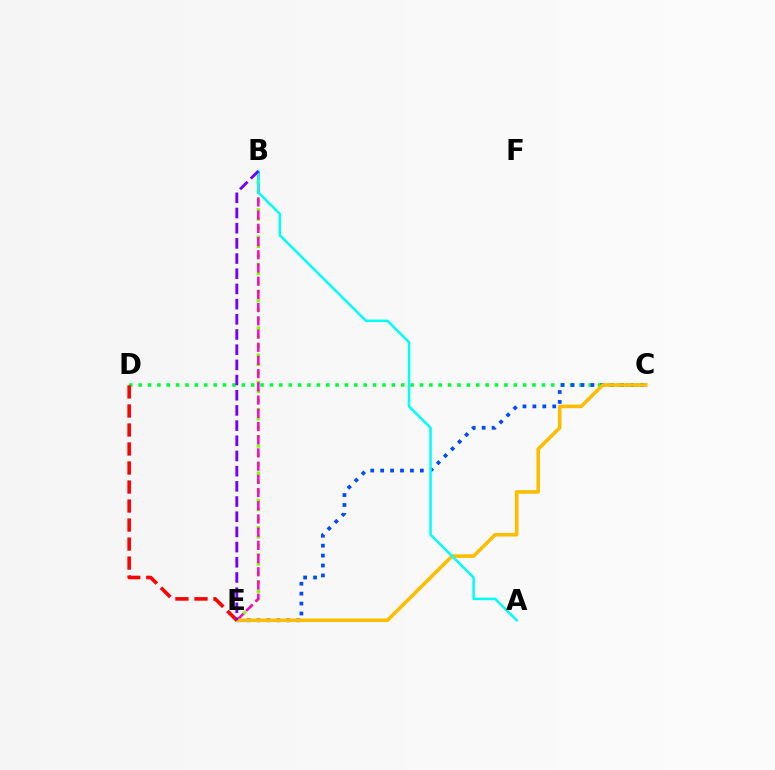{('C', 'D'): [{'color': '#00ff39', 'line_style': 'dotted', 'thickness': 2.55}], ('C', 'E'): [{'color': '#004bff', 'line_style': 'dotted', 'thickness': 2.7}, {'color': '#ffbd00', 'line_style': 'solid', 'thickness': 2.57}], ('B', 'E'): [{'color': '#84ff00', 'line_style': 'dotted', 'thickness': 2.47}, {'color': '#ff00cf', 'line_style': 'dashed', 'thickness': 1.79}, {'color': '#7200ff', 'line_style': 'dashed', 'thickness': 2.06}], ('A', 'B'): [{'color': '#00fff6', 'line_style': 'solid', 'thickness': 1.81}], ('D', 'E'): [{'color': '#ff0000', 'line_style': 'dashed', 'thickness': 2.58}]}